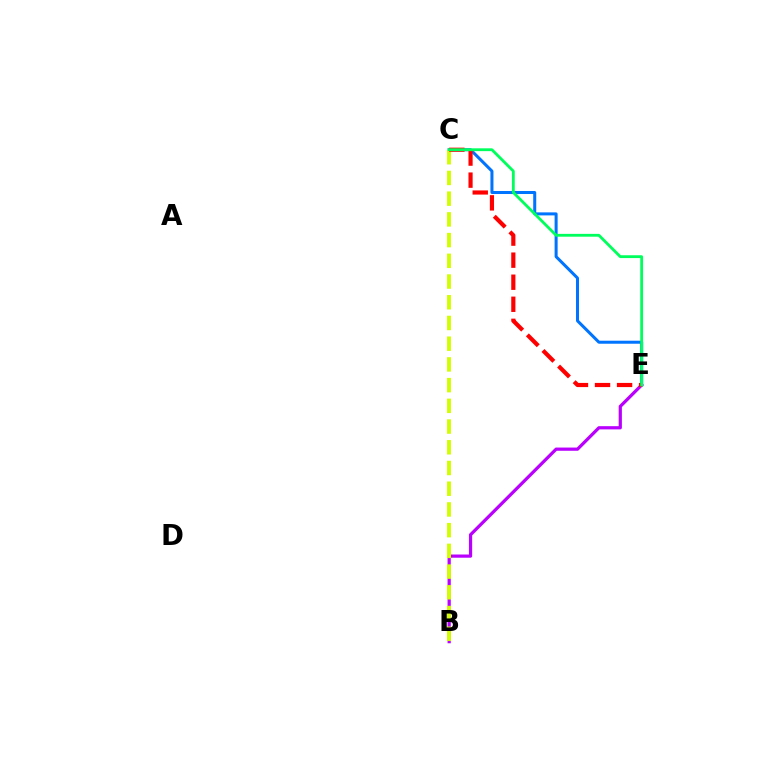{('C', 'E'): [{'color': '#0074ff', 'line_style': 'solid', 'thickness': 2.17}, {'color': '#ff0000', 'line_style': 'dashed', 'thickness': 3.0}, {'color': '#00ff5c', 'line_style': 'solid', 'thickness': 2.03}], ('B', 'E'): [{'color': '#b900ff', 'line_style': 'solid', 'thickness': 2.32}], ('B', 'C'): [{'color': '#d1ff00', 'line_style': 'dashed', 'thickness': 2.81}]}